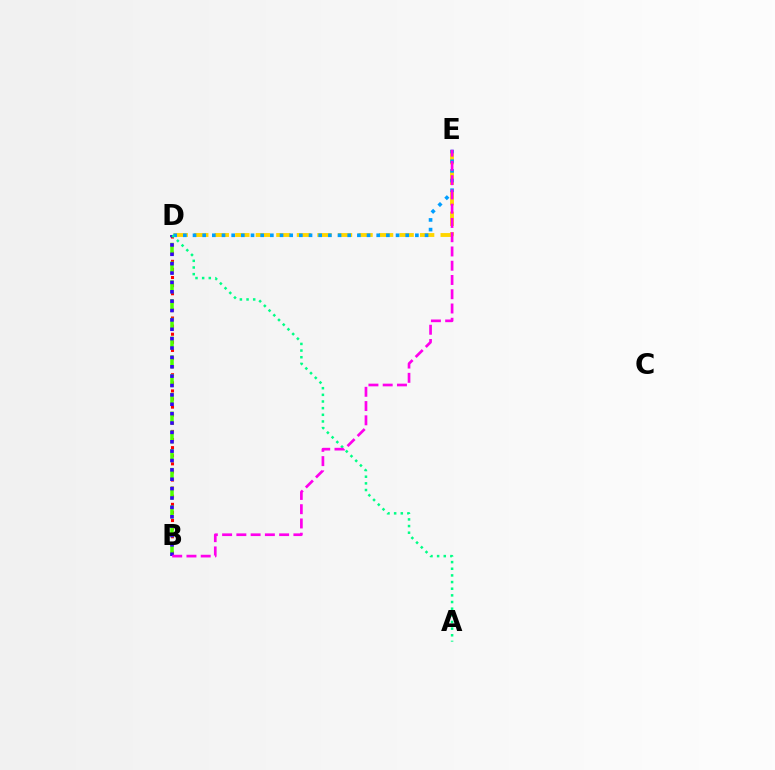{('D', 'E'): [{'color': '#ffd500', 'line_style': 'dashed', 'thickness': 2.79}, {'color': '#009eff', 'line_style': 'dotted', 'thickness': 2.63}], ('B', 'D'): [{'color': '#ff0000', 'line_style': 'dotted', 'thickness': 2.2}, {'color': '#4fff00', 'line_style': 'dashed', 'thickness': 2.55}, {'color': '#3700ff', 'line_style': 'dotted', 'thickness': 2.55}], ('A', 'D'): [{'color': '#00ff86', 'line_style': 'dotted', 'thickness': 1.81}], ('B', 'E'): [{'color': '#ff00ed', 'line_style': 'dashed', 'thickness': 1.94}]}